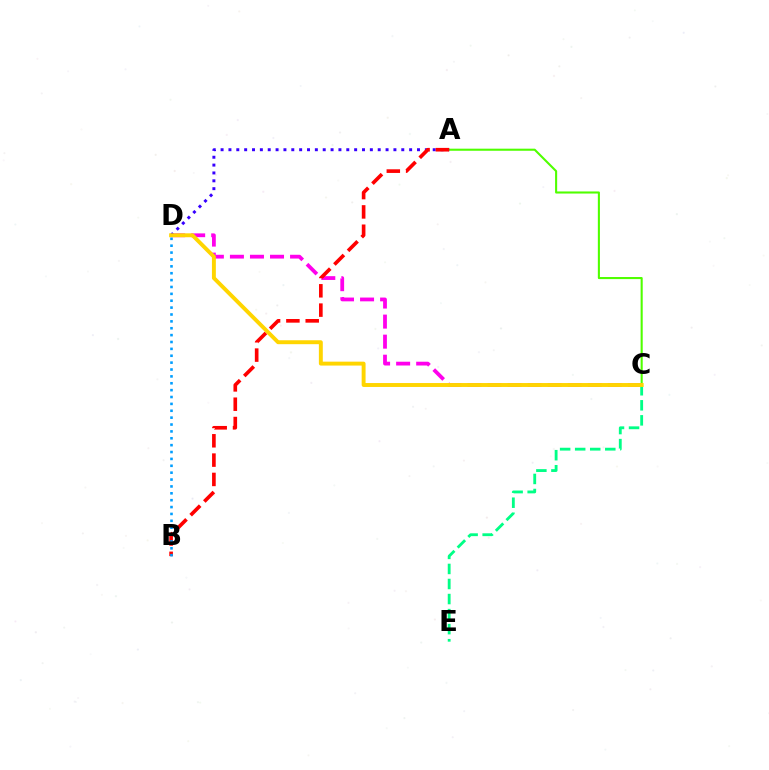{('A', 'C'): [{'color': '#4fff00', 'line_style': 'solid', 'thickness': 1.51}], ('C', 'D'): [{'color': '#ff00ed', 'line_style': 'dashed', 'thickness': 2.72}, {'color': '#ffd500', 'line_style': 'solid', 'thickness': 2.82}], ('A', 'D'): [{'color': '#3700ff', 'line_style': 'dotted', 'thickness': 2.13}], ('C', 'E'): [{'color': '#00ff86', 'line_style': 'dashed', 'thickness': 2.04}], ('A', 'B'): [{'color': '#ff0000', 'line_style': 'dashed', 'thickness': 2.62}], ('B', 'D'): [{'color': '#009eff', 'line_style': 'dotted', 'thickness': 1.87}]}